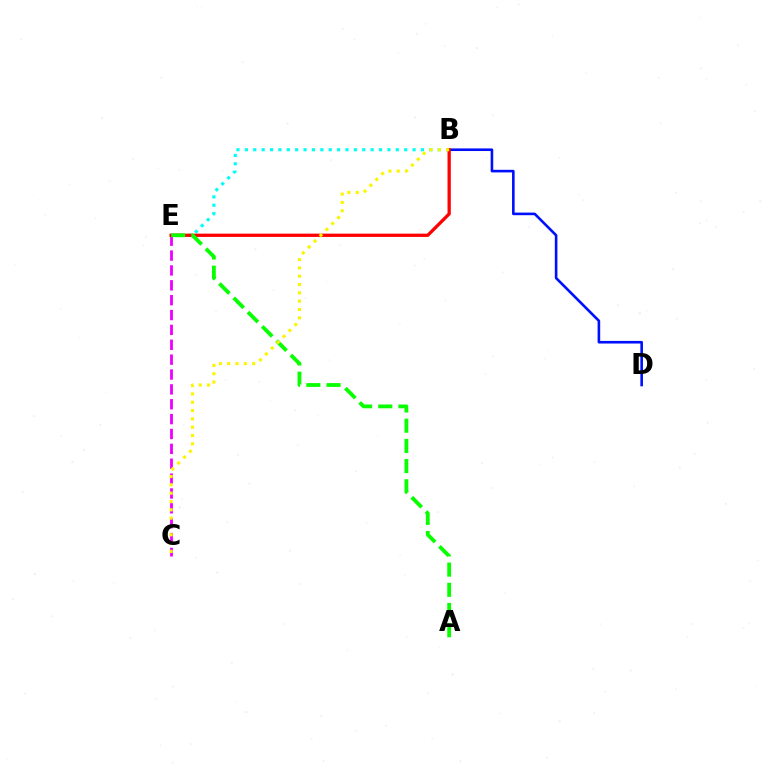{('C', 'E'): [{'color': '#ee00ff', 'line_style': 'dashed', 'thickness': 2.02}], ('B', 'E'): [{'color': '#00fff6', 'line_style': 'dotted', 'thickness': 2.28}, {'color': '#ff0000', 'line_style': 'solid', 'thickness': 2.35}], ('B', 'D'): [{'color': '#0010ff', 'line_style': 'solid', 'thickness': 1.88}], ('A', 'E'): [{'color': '#08ff00', 'line_style': 'dashed', 'thickness': 2.74}], ('B', 'C'): [{'color': '#fcf500', 'line_style': 'dotted', 'thickness': 2.26}]}